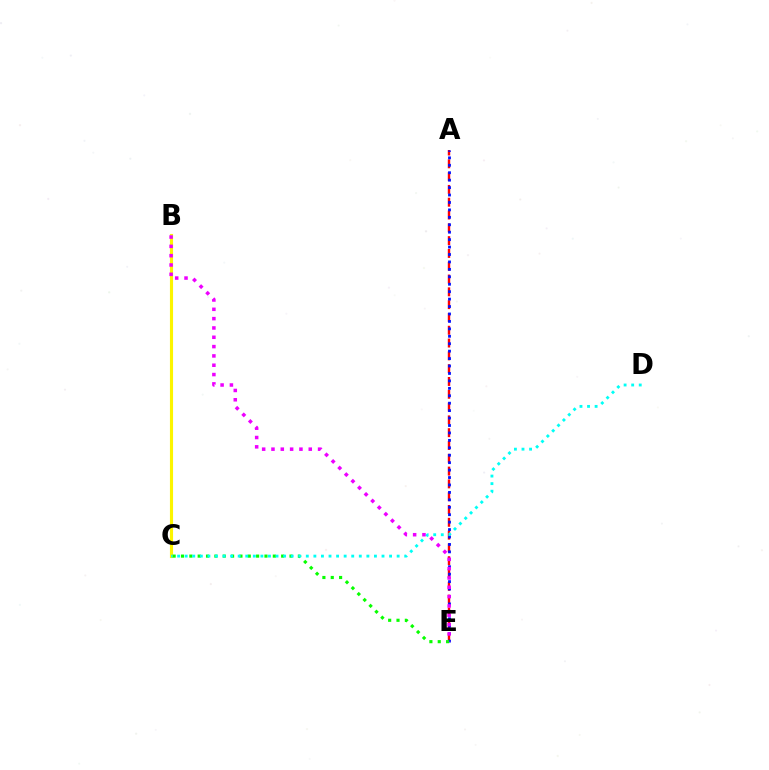{('A', 'E'): [{'color': '#ff0000', 'line_style': 'dashed', 'thickness': 1.74}, {'color': '#0010ff', 'line_style': 'dotted', 'thickness': 2.02}], ('B', 'C'): [{'color': '#fcf500', 'line_style': 'solid', 'thickness': 2.25}], ('C', 'E'): [{'color': '#08ff00', 'line_style': 'dotted', 'thickness': 2.27}], ('C', 'D'): [{'color': '#00fff6', 'line_style': 'dotted', 'thickness': 2.06}], ('B', 'E'): [{'color': '#ee00ff', 'line_style': 'dotted', 'thickness': 2.53}]}